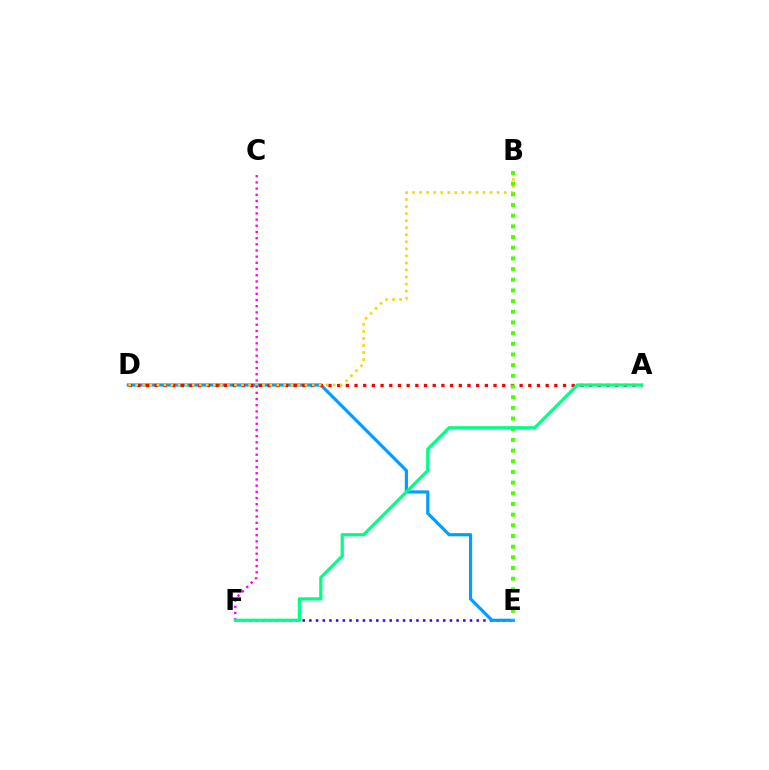{('E', 'F'): [{'color': '#3700ff', 'line_style': 'dotted', 'thickness': 1.82}], ('D', 'E'): [{'color': '#009eff', 'line_style': 'solid', 'thickness': 2.29}], ('A', 'D'): [{'color': '#ff0000', 'line_style': 'dotted', 'thickness': 2.36}], ('B', 'D'): [{'color': '#ffd500', 'line_style': 'dotted', 'thickness': 1.92}], ('C', 'F'): [{'color': '#ff00ed', 'line_style': 'dotted', 'thickness': 1.68}], ('B', 'E'): [{'color': '#4fff00', 'line_style': 'dotted', 'thickness': 2.9}], ('A', 'F'): [{'color': '#00ff86', 'line_style': 'solid', 'thickness': 2.32}]}